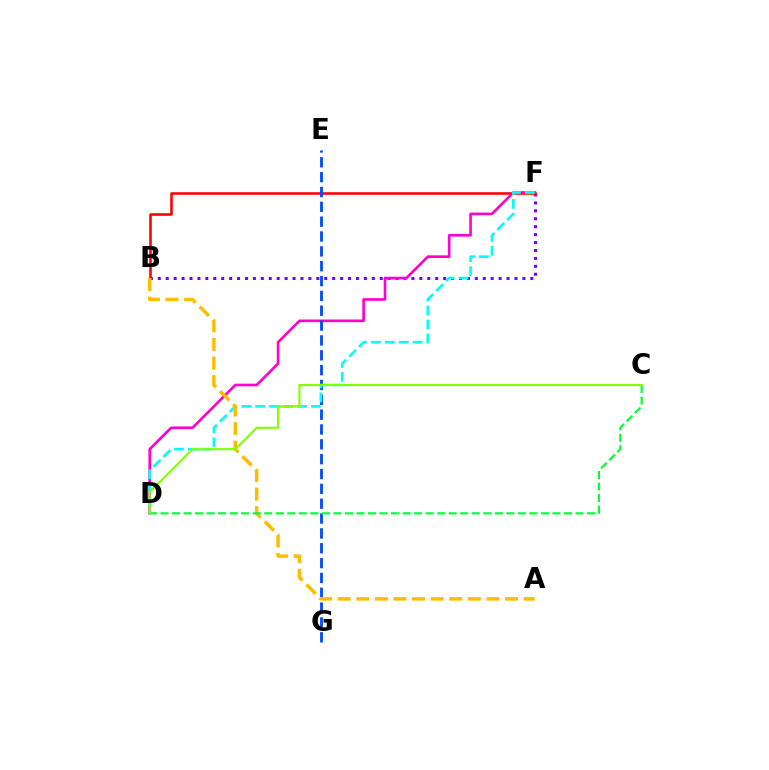{('B', 'F'): [{'color': '#7200ff', 'line_style': 'dotted', 'thickness': 2.15}, {'color': '#ff0000', 'line_style': 'solid', 'thickness': 1.85}], ('D', 'F'): [{'color': '#ff00cf', 'line_style': 'solid', 'thickness': 1.9}, {'color': '#00fff6', 'line_style': 'dashed', 'thickness': 1.89}], ('E', 'G'): [{'color': '#004bff', 'line_style': 'dashed', 'thickness': 2.02}], ('A', 'B'): [{'color': '#ffbd00', 'line_style': 'dashed', 'thickness': 2.53}], ('C', 'D'): [{'color': '#00ff39', 'line_style': 'dashed', 'thickness': 1.57}, {'color': '#84ff00', 'line_style': 'solid', 'thickness': 1.53}]}